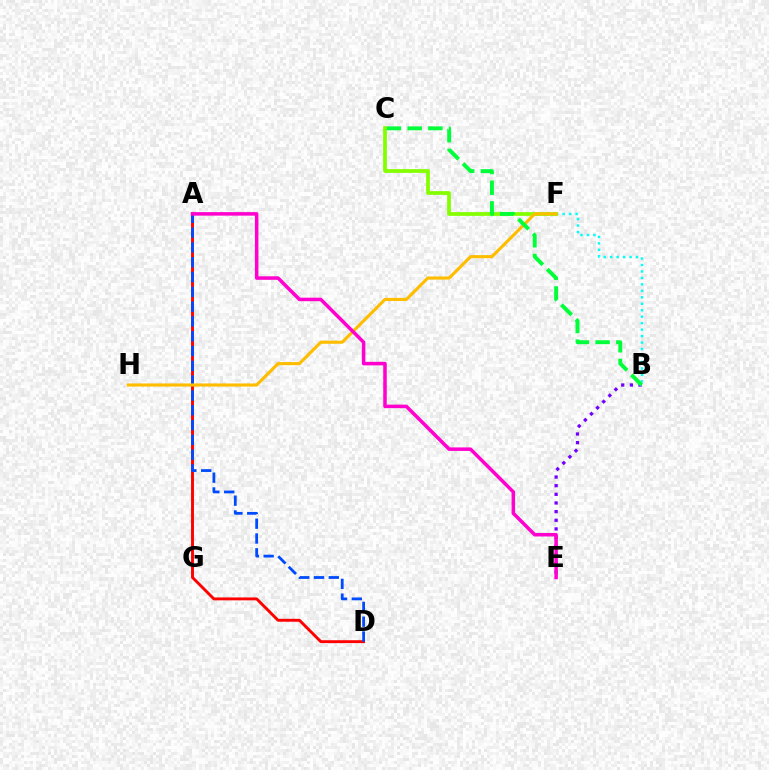{('B', 'F'): [{'color': '#00fff6', 'line_style': 'dotted', 'thickness': 1.76}], ('A', 'D'): [{'color': '#ff0000', 'line_style': 'solid', 'thickness': 2.09}, {'color': '#004bff', 'line_style': 'dashed', 'thickness': 2.01}], ('B', 'E'): [{'color': '#7200ff', 'line_style': 'dotted', 'thickness': 2.35}], ('C', 'F'): [{'color': '#84ff00', 'line_style': 'solid', 'thickness': 2.7}], ('F', 'H'): [{'color': '#ffbd00', 'line_style': 'solid', 'thickness': 2.24}], ('B', 'C'): [{'color': '#00ff39', 'line_style': 'dashed', 'thickness': 2.81}], ('A', 'E'): [{'color': '#ff00cf', 'line_style': 'solid', 'thickness': 2.53}]}